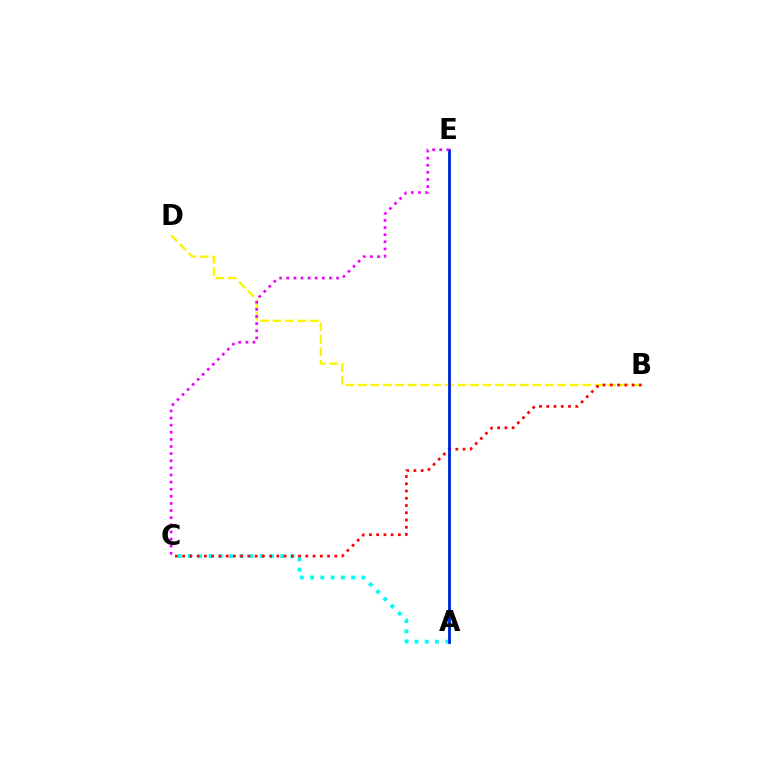{('A', 'E'): [{'color': '#08ff00', 'line_style': 'solid', 'thickness': 1.85}, {'color': '#0010ff', 'line_style': 'solid', 'thickness': 1.89}], ('A', 'C'): [{'color': '#00fff6', 'line_style': 'dotted', 'thickness': 2.78}], ('B', 'D'): [{'color': '#fcf500', 'line_style': 'dashed', 'thickness': 1.69}], ('B', 'C'): [{'color': '#ff0000', 'line_style': 'dotted', 'thickness': 1.97}], ('C', 'E'): [{'color': '#ee00ff', 'line_style': 'dotted', 'thickness': 1.93}]}